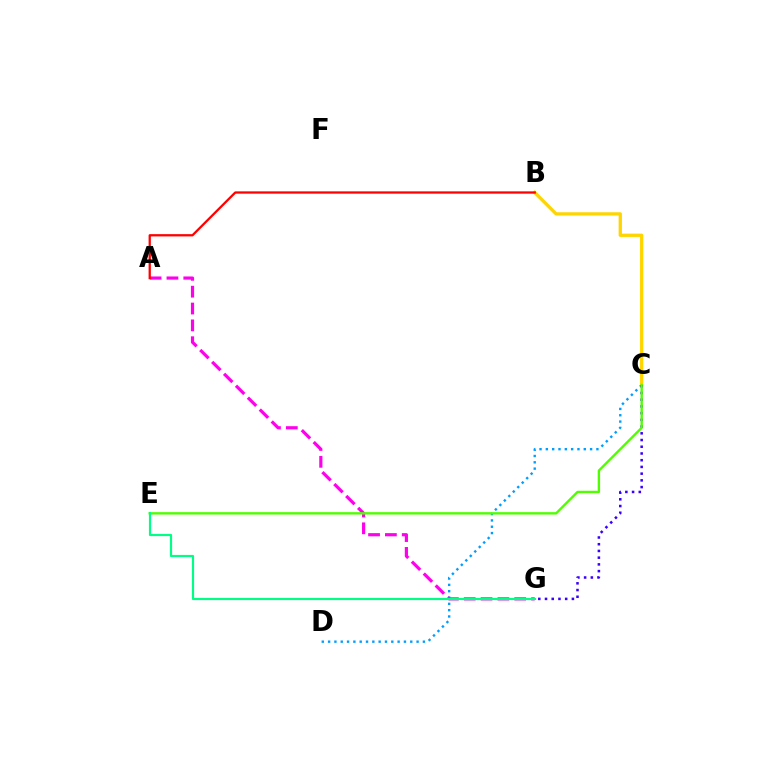{('C', 'D'): [{'color': '#009eff', 'line_style': 'dotted', 'thickness': 1.72}], ('A', 'G'): [{'color': '#ff00ed', 'line_style': 'dashed', 'thickness': 2.29}], ('B', 'C'): [{'color': '#ffd500', 'line_style': 'solid', 'thickness': 2.36}], ('C', 'G'): [{'color': '#3700ff', 'line_style': 'dotted', 'thickness': 1.83}], ('A', 'B'): [{'color': '#ff0000', 'line_style': 'solid', 'thickness': 1.64}], ('C', 'E'): [{'color': '#4fff00', 'line_style': 'solid', 'thickness': 1.71}], ('E', 'G'): [{'color': '#00ff86', 'line_style': 'solid', 'thickness': 1.57}]}